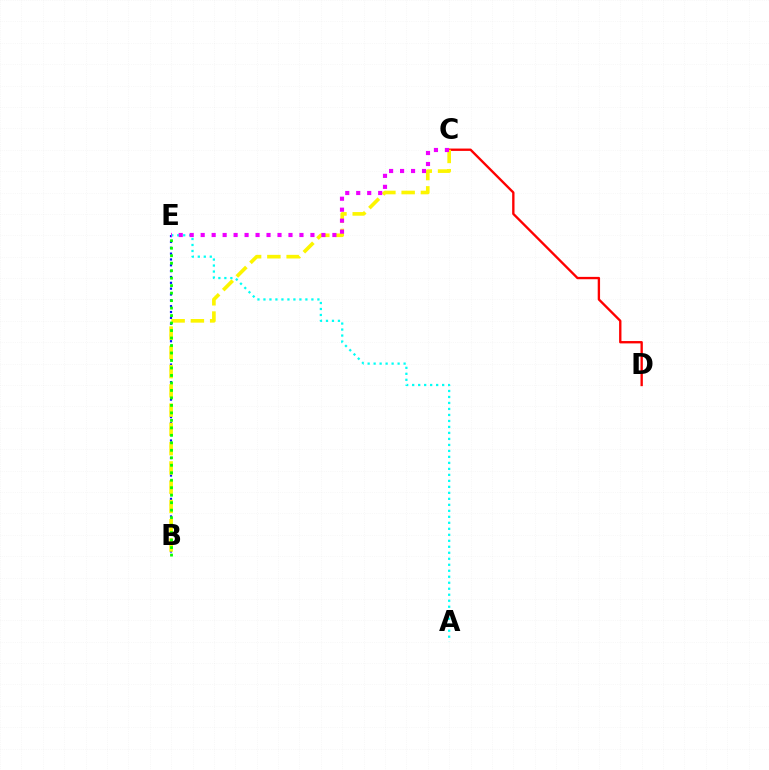{('B', 'E'): [{'color': '#0010ff', 'line_style': 'dotted', 'thickness': 1.59}, {'color': '#08ff00', 'line_style': 'dotted', 'thickness': 2.03}], ('C', 'D'): [{'color': '#ff0000', 'line_style': 'solid', 'thickness': 1.69}], ('B', 'C'): [{'color': '#fcf500', 'line_style': 'dashed', 'thickness': 2.62}], ('A', 'E'): [{'color': '#00fff6', 'line_style': 'dotted', 'thickness': 1.63}], ('C', 'E'): [{'color': '#ee00ff', 'line_style': 'dotted', 'thickness': 2.98}]}